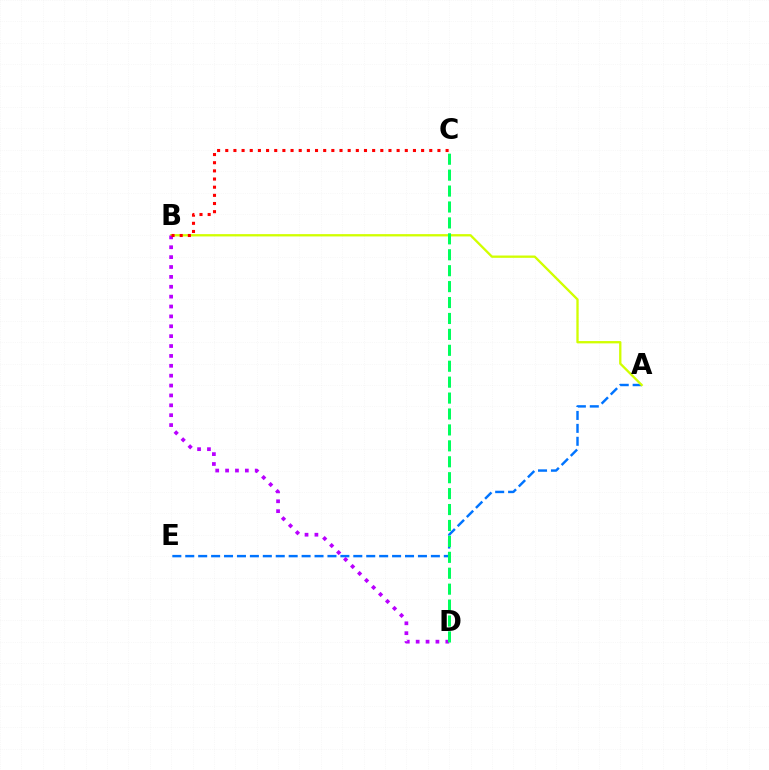{('A', 'E'): [{'color': '#0074ff', 'line_style': 'dashed', 'thickness': 1.76}], ('A', 'B'): [{'color': '#d1ff00', 'line_style': 'solid', 'thickness': 1.67}], ('B', 'D'): [{'color': '#b900ff', 'line_style': 'dotted', 'thickness': 2.68}], ('B', 'C'): [{'color': '#ff0000', 'line_style': 'dotted', 'thickness': 2.22}], ('C', 'D'): [{'color': '#00ff5c', 'line_style': 'dashed', 'thickness': 2.16}]}